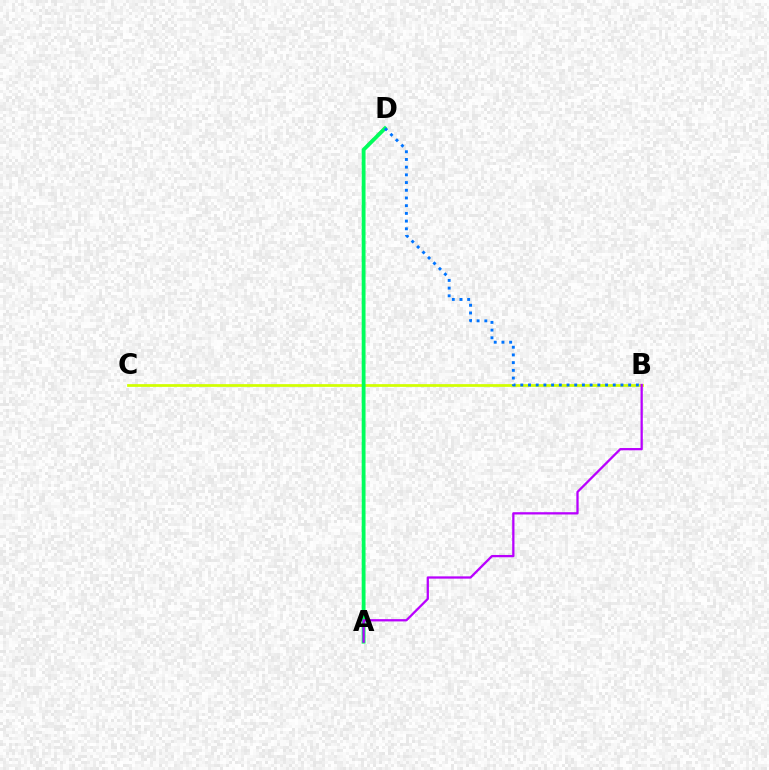{('B', 'C'): [{'color': '#d1ff00', 'line_style': 'solid', 'thickness': 1.97}], ('A', 'D'): [{'color': '#ff0000', 'line_style': 'dashed', 'thickness': 2.06}, {'color': '#00ff5c', 'line_style': 'solid', 'thickness': 2.74}], ('B', 'D'): [{'color': '#0074ff', 'line_style': 'dotted', 'thickness': 2.09}], ('A', 'B'): [{'color': '#b900ff', 'line_style': 'solid', 'thickness': 1.64}]}